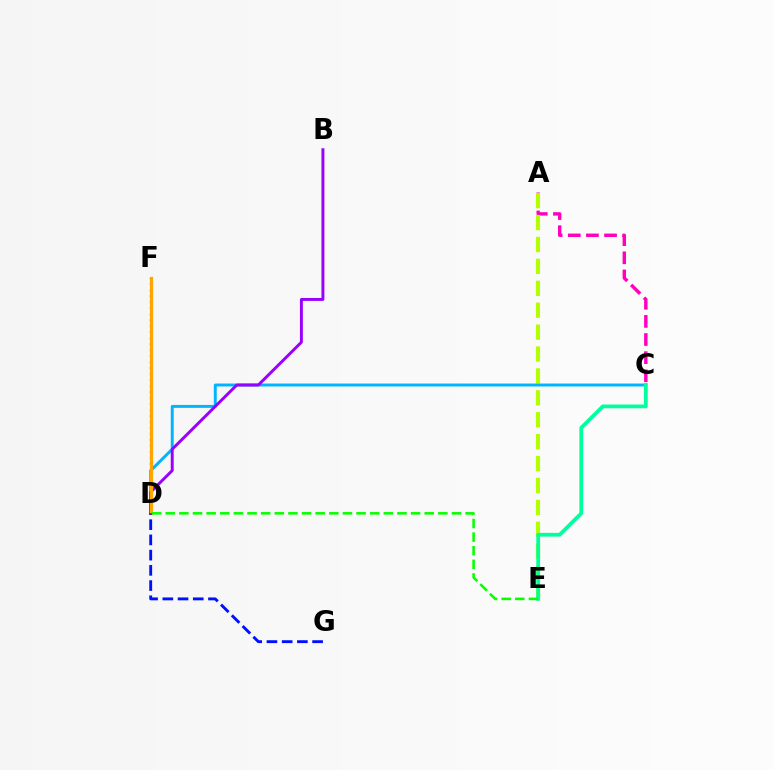{('A', 'C'): [{'color': '#ff00bd', 'line_style': 'dashed', 'thickness': 2.46}], ('A', 'E'): [{'color': '#b3ff00', 'line_style': 'dashed', 'thickness': 2.98}], ('D', 'F'): [{'color': '#ff0000', 'line_style': 'dotted', 'thickness': 1.63}, {'color': '#ffa500', 'line_style': 'solid', 'thickness': 2.31}], ('C', 'D'): [{'color': '#00b5ff', 'line_style': 'solid', 'thickness': 2.11}], ('B', 'D'): [{'color': '#9b00ff', 'line_style': 'solid', 'thickness': 2.11}], ('D', 'G'): [{'color': '#0010ff', 'line_style': 'dashed', 'thickness': 2.07}], ('C', 'E'): [{'color': '#00ff9d', 'line_style': 'solid', 'thickness': 2.7}], ('D', 'E'): [{'color': '#08ff00', 'line_style': 'dashed', 'thickness': 1.85}]}